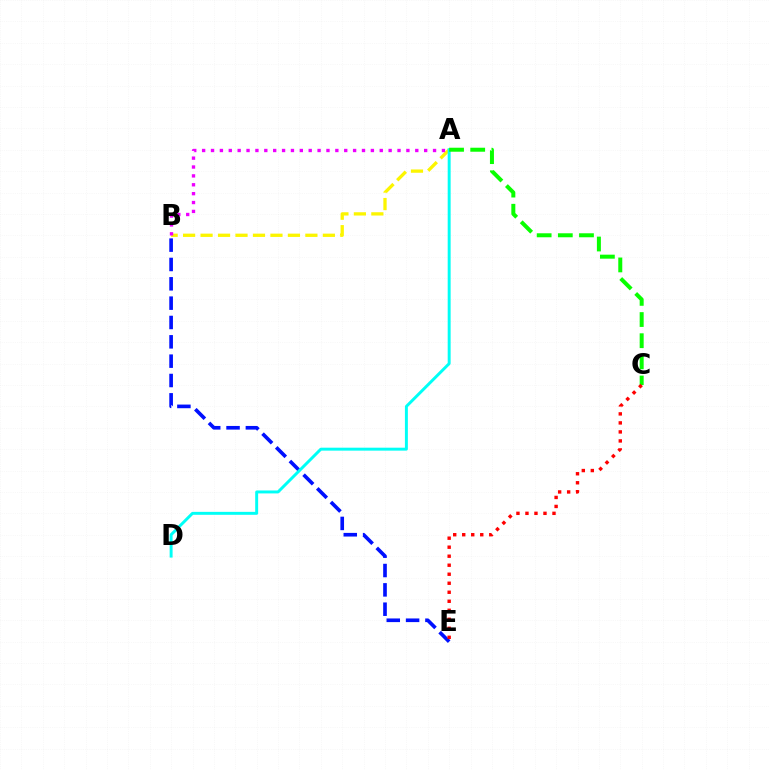{('B', 'E'): [{'color': '#0010ff', 'line_style': 'dashed', 'thickness': 2.63}], ('A', 'B'): [{'color': '#fcf500', 'line_style': 'dashed', 'thickness': 2.37}, {'color': '#ee00ff', 'line_style': 'dotted', 'thickness': 2.41}], ('A', 'D'): [{'color': '#00fff6', 'line_style': 'solid', 'thickness': 2.12}], ('A', 'C'): [{'color': '#08ff00', 'line_style': 'dashed', 'thickness': 2.87}], ('C', 'E'): [{'color': '#ff0000', 'line_style': 'dotted', 'thickness': 2.45}]}